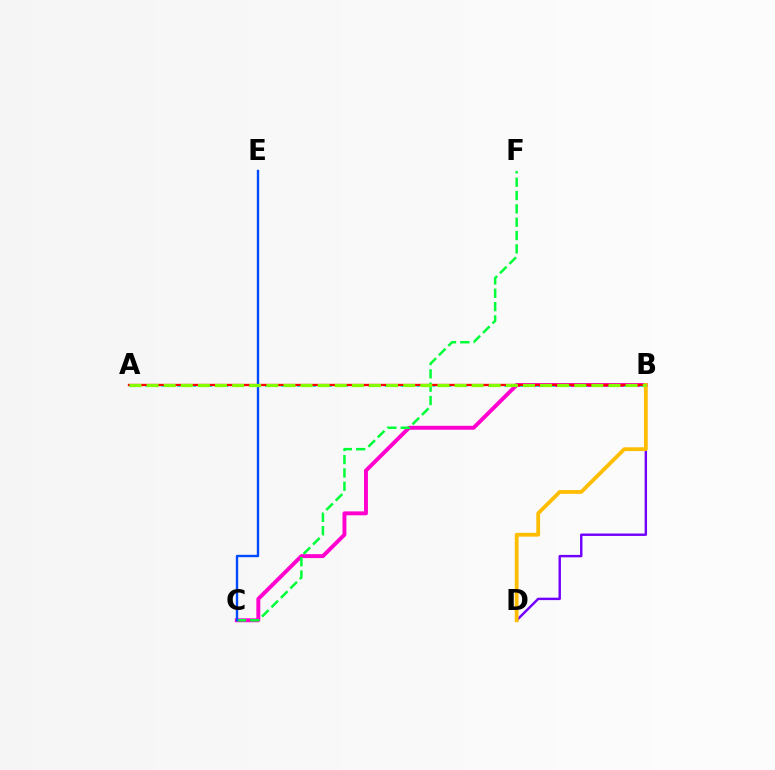{('B', 'C'): [{'color': '#ff00cf', 'line_style': 'solid', 'thickness': 2.83}], ('B', 'D'): [{'color': '#7200ff', 'line_style': 'solid', 'thickness': 1.74}, {'color': '#ffbd00', 'line_style': 'solid', 'thickness': 2.73}], ('A', 'B'): [{'color': '#00fff6', 'line_style': 'dotted', 'thickness': 2.17}, {'color': '#ff0000', 'line_style': 'solid', 'thickness': 1.66}, {'color': '#84ff00', 'line_style': 'dashed', 'thickness': 2.32}], ('C', 'F'): [{'color': '#00ff39', 'line_style': 'dashed', 'thickness': 1.81}], ('C', 'E'): [{'color': '#004bff', 'line_style': 'solid', 'thickness': 1.71}]}